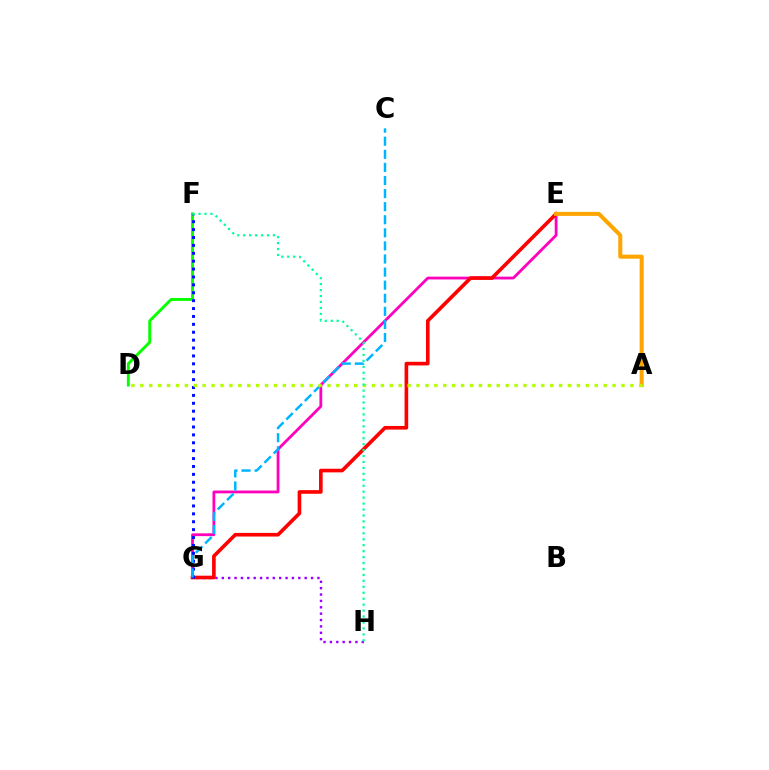{('D', 'F'): [{'color': '#08ff00', 'line_style': 'solid', 'thickness': 2.11}], ('E', 'G'): [{'color': '#ff00bd', 'line_style': 'solid', 'thickness': 2.02}, {'color': '#ff0000', 'line_style': 'solid', 'thickness': 2.62}], ('G', 'H'): [{'color': '#9b00ff', 'line_style': 'dotted', 'thickness': 1.73}], ('F', 'G'): [{'color': '#0010ff', 'line_style': 'dotted', 'thickness': 2.15}], ('C', 'G'): [{'color': '#00b5ff', 'line_style': 'dashed', 'thickness': 1.78}], ('A', 'E'): [{'color': '#ffa500', 'line_style': 'solid', 'thickness': 2.9}], ('A', 'D'): [{'color': '#b3ff00', 'line_style': 'dotted', 'thickness': 2.42}], ('F', 'H'): [{'color': '#00ff9d', 'line_style': 'dotted', 'thickness': 1.62}]}